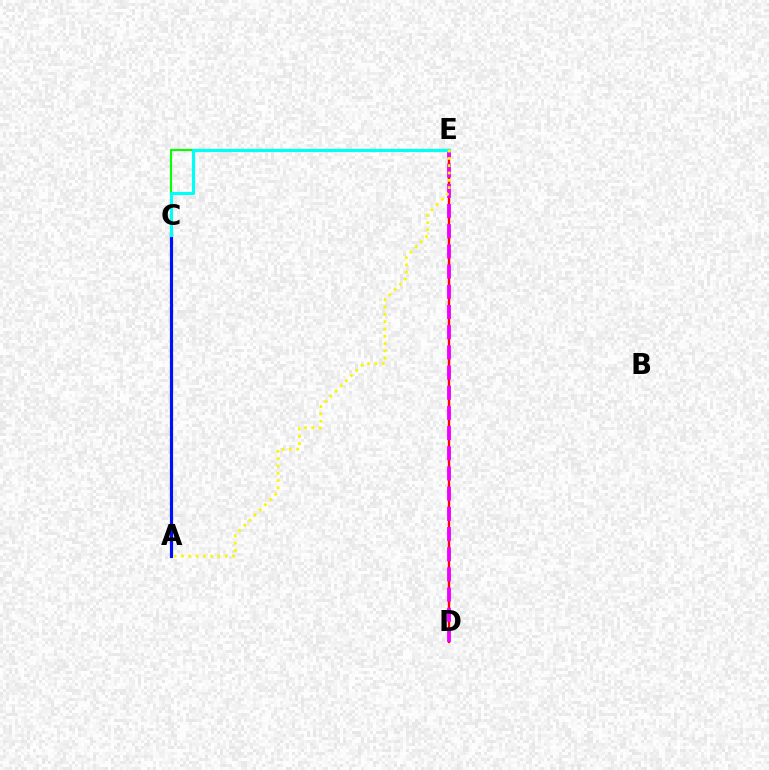{('D', 'E'): [{'color': '#ff0000', 'line_style': 'solid', 'thickness': 1.69}, {'color': '#ee00ff', 'line_style': 'dashed', 'thickness': 2.74}], ('C', 'E'): [{'color': '#08ff00', 'line_style': 'solid', 'thickness': 1.53}, {'color': '#00fff6', 'line_style': 'solid', 'thickness': 2.26}], ('A', 'C'): [{'color': '#0010ff', 'line_style': 'solid', 'thickness': 2.29}], ('A', 'E'): [{'color': '#fcf500', 'line_style': 'dotted', 'thickness': 1.98}]}